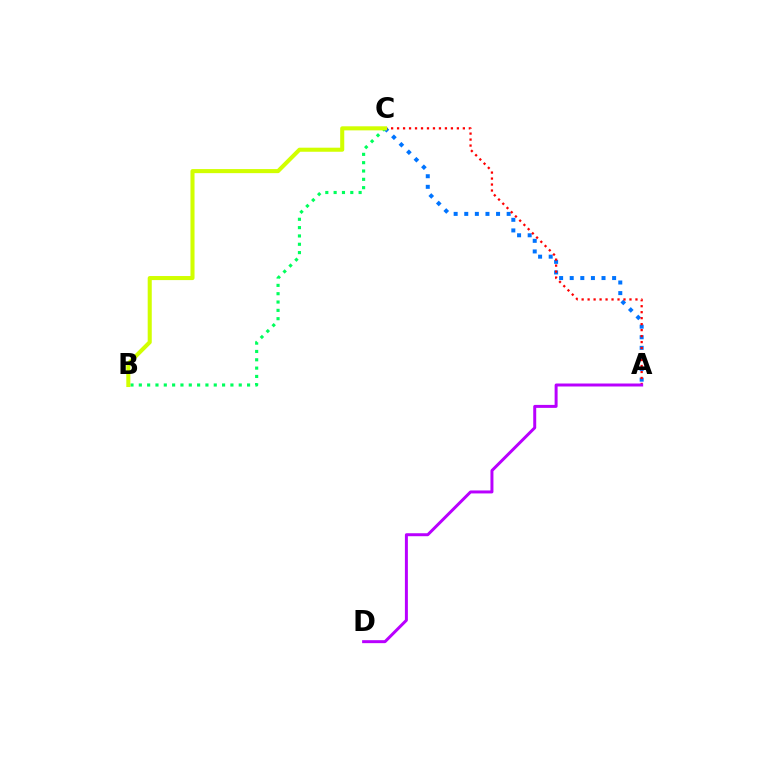{('A', 'C'): [{'color': '#0074ff', 'line_style': 'dotted', 'thickness': 2.88}, {'color': '#ff0000', 'line_style': 'dotted', 'thickness': 1.62}], ('B', 'C'): [{'color': '#00ff5c', 'line_style': 'dotted', 'thickness': 2.26}, {'color': '#d1ff00', 'line_style': 'solid', 'thickness': 2.93}], ('A', 'D'): [{'color': '#b900ff', 'line_style': 'solid', 'thickness': 2.14}]}